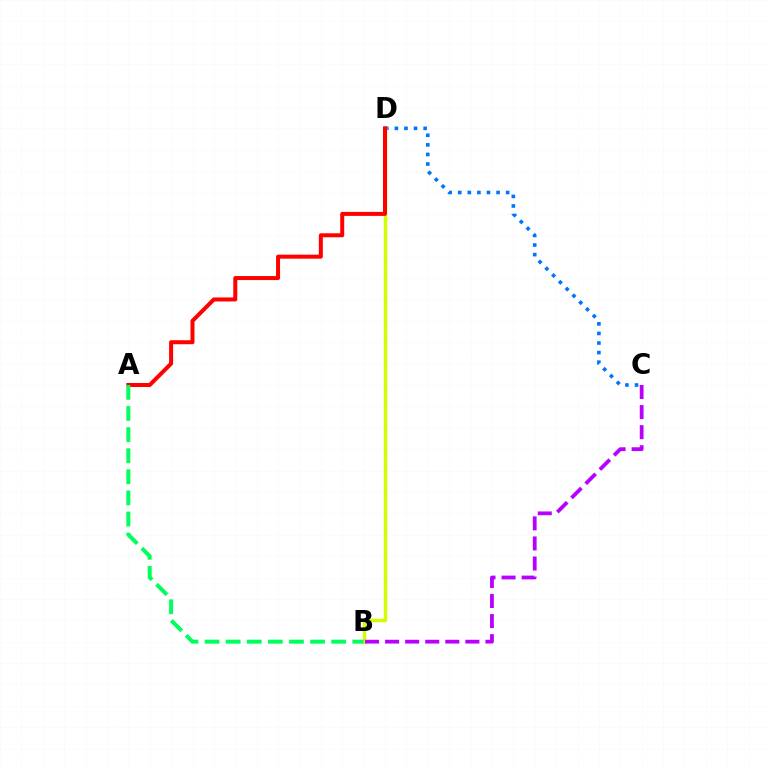{('C', 'D'): [{'color': '#0074ff', 'line_style': 'dotted', 'thickness': 2.6}], ('B', 'D'): [{'color': '#d1ff00', 'line_style': 'solid', 'thickness': 2.51}], ('B', 'C'): [{'color': '#b900ff', 'line_style': 'dashed', 'thickness': 2.73}], ('A', 'D'): [{'color': '#ff0000', 'line_style': 'solid', 'thickness': 2.89}], ('A', 'B'): [{'color': '#00ff5c', 'line_style': 'dashed', 'thickness': 2.87}]}